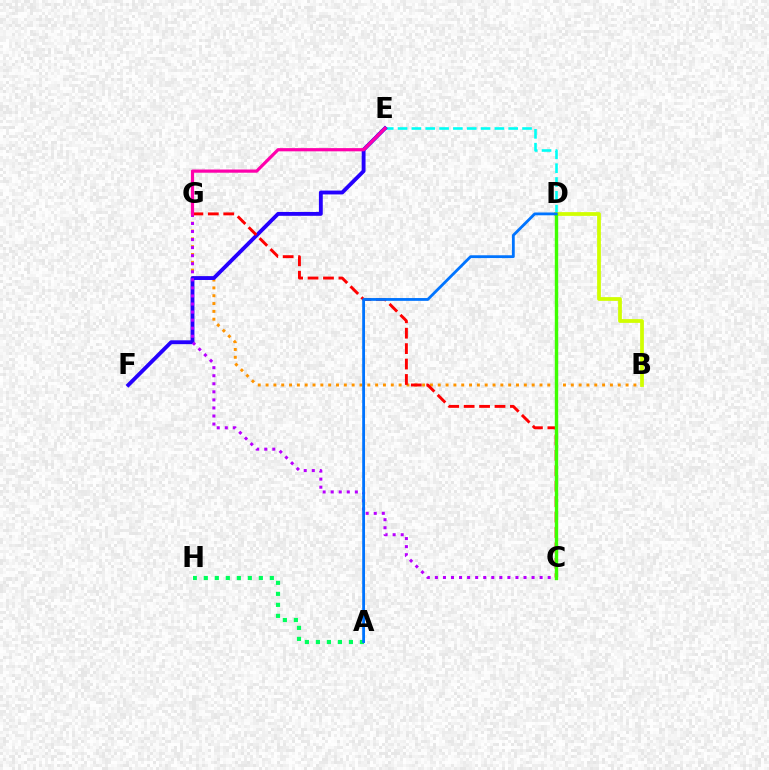{('D', 'E'): [{'color': '#00fff6', 'line_style': 'dashed', 'thickness': 1.88}], ('B', 'G'): [{'color': '#ff9400', 'line_style': 'dotted', 'thickness': 2.13}], ('E', 'F'): [{'color': '#2500ff', 'line_style': 'solid', 'thickness': 2.78}], ('C', 'G'): [{'color': '#b900ff', 'line_style': 'dotted', 'thickness': 2.19}, {'color': '#ff0000', 'line_style': 'dashed', 'thickness': 2.1}], ('A', 'H'): [{'color': '#00ff5c', 'line_style': 'dotted', 'thickness': 2.99}], ('B', 'D'): [{'color': '#d1ff00', 'line_style': 'solid', 'thickness': 2.71}], ('E', 'G'): [{'color': '#ff00ac', 'line_style': 'solid', 'thickness': 2.31}], ('C', 'D'): [{'color': '#3dff00', 'line_style': 'solid', 'thickness': 2.45}], ('A', 'D'): [{'color': '#0074ff', 'line_style': 'solid', 'thickness': 2.03}]}